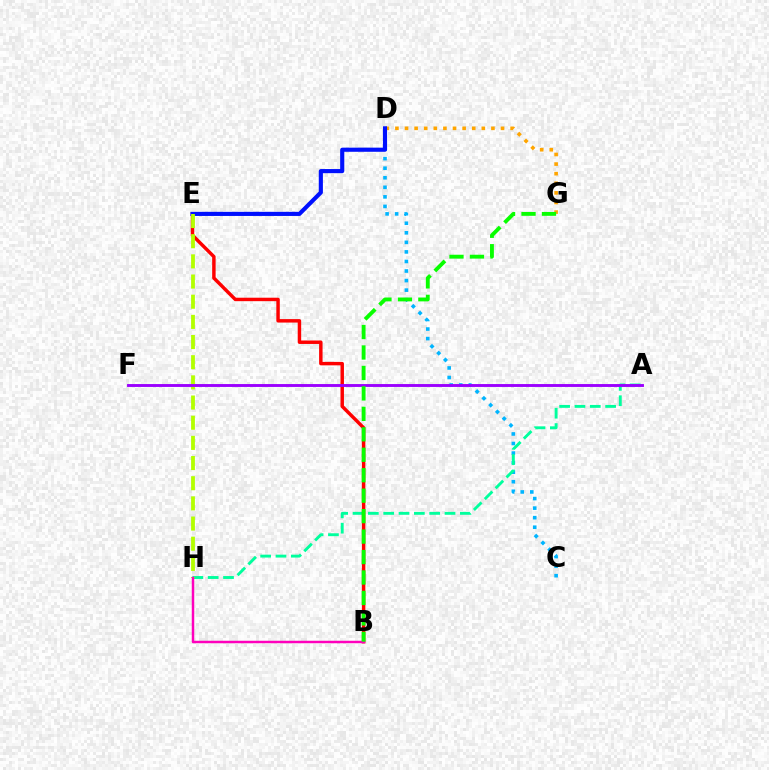{('C', 'D'): [{'color': '#00b5ff', 'line_style': 'dotted', 'thickness': 2.6}], ('A', 'H'): [{'color': '#00ff9d', 'line_style': 'dashed', 'thickness': 2.08}], ('B', 'E'): [{'color': '#ff0000', 'line_style': 'solid', 'thickness': 2.48}], ('D', 'G'): [{'color': '#ffa500', 'line_style': 'dotted', 'thickness': 2.61}], ('D', 'E'): [{'color': '#0010ff', 'line_style': 'solid', 'thickness': 2.97}], ('E', 'H'): [{'color': '#b3ff00', 'line_style': 'dashed', 'thickness': 2.74}], ('A', 'F'): [{'color': '#9b00ff', 'line_style': 'solid', 'thickness': 2.08}], ('B', 'H'): [{'color': '#ff00bd', 'line_style': 'solid', 'thickness': 1.77}], ('B', 'G'): [{'color': '#08ff00', 'line_style': 'dashed', 'thickness': 2.78}]}